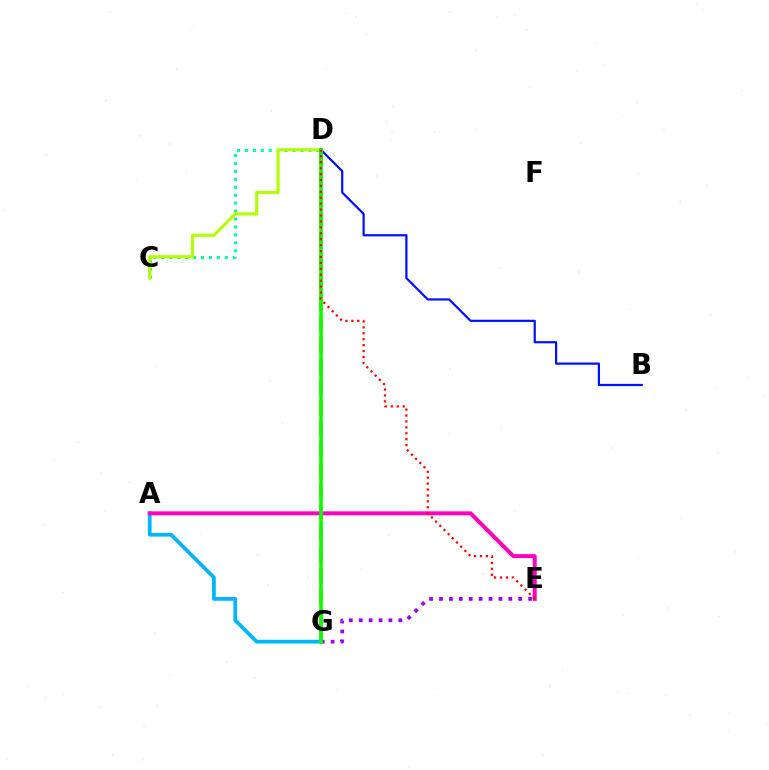{('C', 'D'): [{'color': '#00ff9d', 'line_style': 'dotted', 'thickness': 2.16}, {'color': '#b3ff00', 'line_style': 'solid', 'thickness': 2.24}], ('D', 'G'): [{'color': '#ffa500', 'line_style': 'dashed', 'thickness': 2.84}, {'color': '#08ff00', 'line_style': 'solid', 'thickness': 2.59}], ('A', 'G'): [{'color': '#00b5ff', 'line_style': 'solid', 'thickness': 2.69}], ('A', 'E'): [{'color': '#ff00bd', 'line_style': 'solid', 'thickness': 2.87}], ('E', 'G'): [{'color': '#9b00ff', 'line_style': 'dotted', 'thickness': 2.69}], ('B', 'D'): [{'color': '#0010ff', 'line_style': 'solid', 'thickness': 1.59}], ('D', 'E'): [{'color': '#ff0000', 'line_style': 'dotted', 'thickness': 1.61}]}